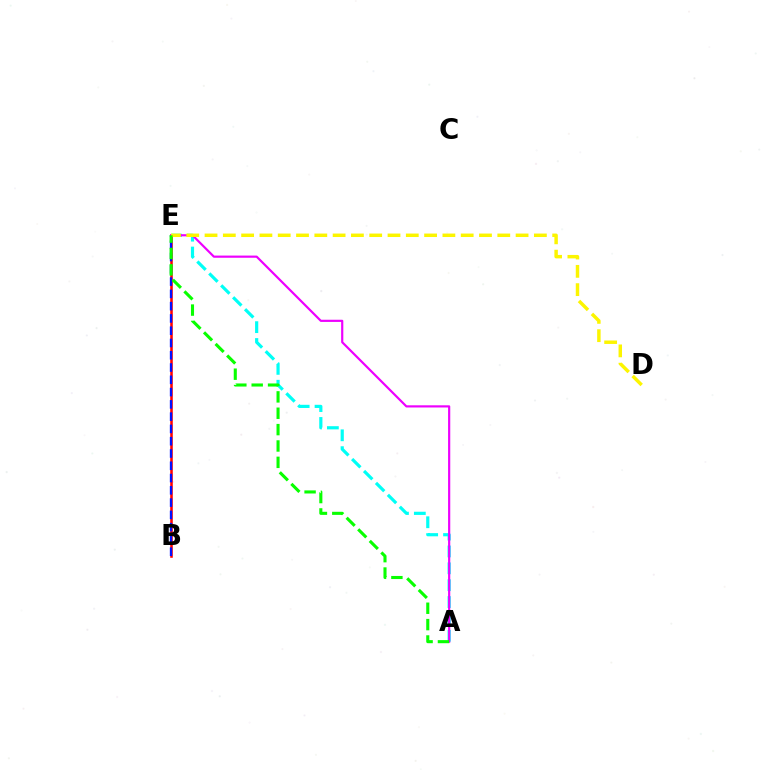{('B', 'E'): [{'color': '#ff0000', 'line_style': 'solid', 'thickness': 1.84}, {'color': '#0010ff', 'line_style': 'dashed', 'thickness': 1.67}], ('A', 'E'): [{'color': '#00fff6', 'line_style': 'dashed', 'thickness': 2.29}, {'color': '#ee00ff', 'line_style': 'solid', 'thickness': 1.57}, {'color': '#08ff00', 'line_style': 'dashed', 'thickness': 2.22}], ('D', 'E'): [{'color': '#fcf500', 'line_style': 'dashed', 'thickness': 2.49}]}